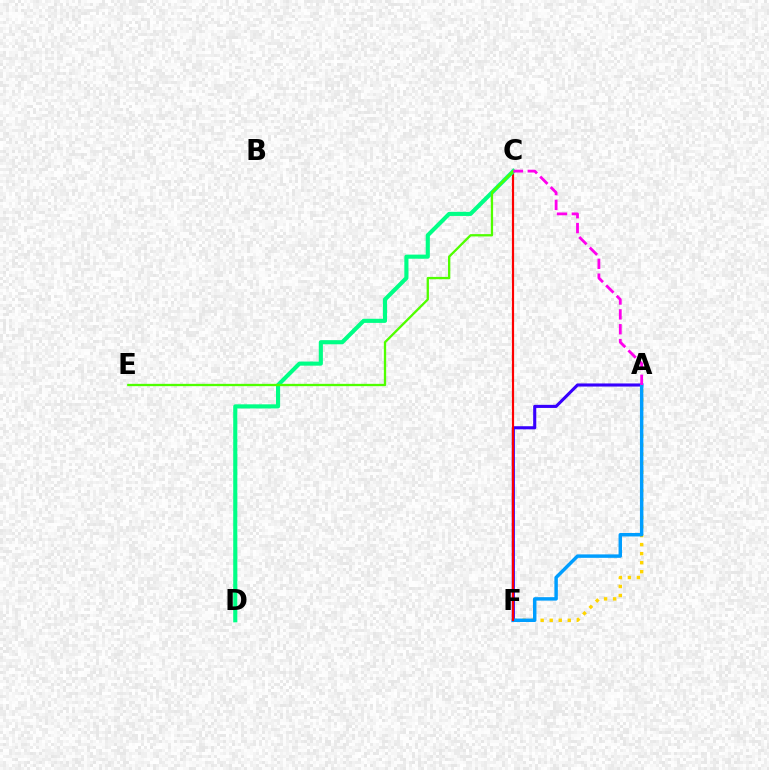{('A', 'F'): [{'color': '#ffd500', 'line_style': 'dotted', 'thickness': 2.46}, {'color': '#3700ff', 'line_style': 'solid', 'thickness': 2.23}, {'color': '#009eff', 'line_style': 'solid', 'thickness': 2.48}], ('C', 'F'): [{'color': '#ff0000', 'line_style': 'solid', 'thickness': 1.58}], ('C', 'D'): [{'color': '#00ff86', 'line_style': 'solid', 'thickness': 2.96}], ('C', 'E'): [{'color': '#4fff00', 'line_style': 'solid', 'thickness': 1.66}], ('A', 'C'): [{'color': '#ff00ed', 'line_style': 'dashed', 'thickness': 2.02}]}